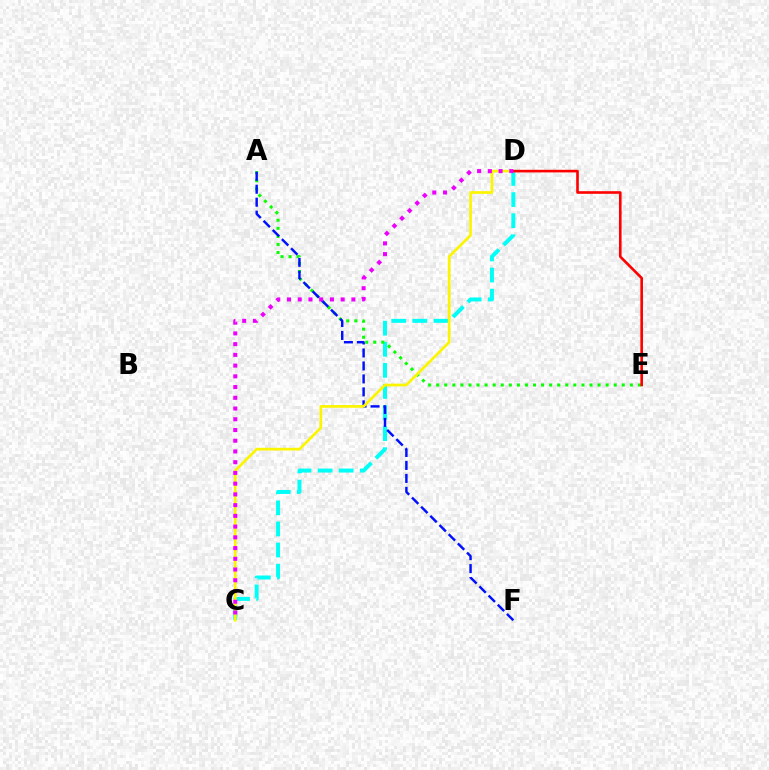{('C', 'D'): [{'color': '#00fff6', 'line_style': 'dashed', 'thickness': 2.86}, {'color': '#fcf500', 'line_style': 'solid', 'thickness': 1.93}, {'color': '#ee00ff', 'line_style': 'dotted', 'thickness': 2.92}], ('A', 'E'): [{'color': '#08ff00', 'line_style': 'dotted', 'thickness': 2.19}], ('A', 'F'): [{'color': '#0010ff', 'line_style': 'dashed', 'thickness': 1.76}], ('D', 'E'): [{'color': '#ff0000', 'line_style': 'solid', 'thickness': 1.88}]}